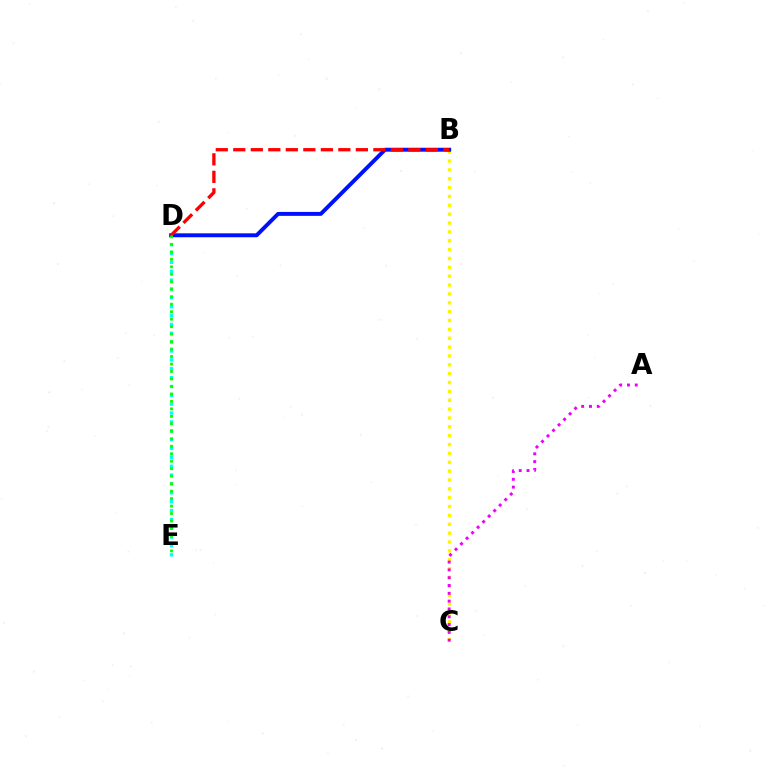{('D', 'E'): [{'color': '#00fff6', 'line_style': 'dotted', 'thickness': 2.41}, {'color': '#08ff00', 'line_style': 'dotted', 'thickness': 2.03}], ('B', 'C'): [{'color': '#fcf500', 'line_style': 'dotted', 'thickness': 2.41}], ('B', 'D'): [{'color': '#0010ff', 'line_style': 'solid', 'thickness': 2.83}, {'color': '#ff0000', 'line_style': 'dashed', 'thickness': 2.38}], ('A', 'C'): [{'color': '#ee00ff', 'line_style': 'dotted', 'thickness': 2.12}]}